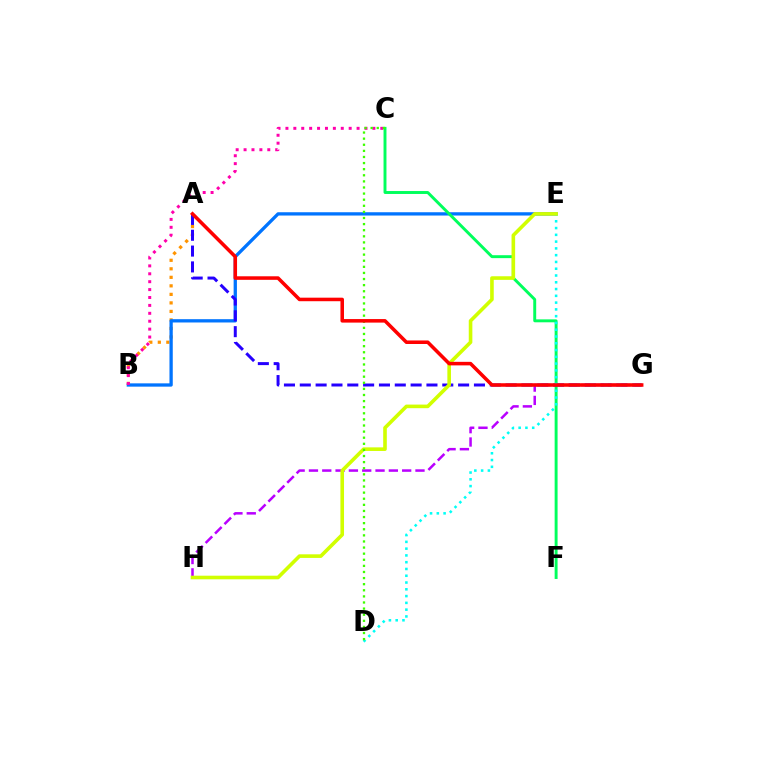{('A', 'B'): [{'color': '#ff9400', 'line_style': 'dotted', 'thickness': 2.31}], ('B', 'E'): [{'color': '#0074ff', 'line_style': 'solid', 'thickness': 2.37}], ('G', 'H'): [{'color': '#b900ff', 'line_style': 'dashed', 'thickness': 1.81}], ('C', 'F'): [{'color': '#00ff5c', 'line_style': 'solid', 'thickness': 2.11}], ('A', 'G'): [{'color': '#2500ff', 'line_style': 'dashed', 'thickness': 2.15}, {'color': '#ff0000', 'line_style': 'solid', 'thickness': 2.55}], ('D', 'E'): [{'color': '#00fff6', 'line_style': 'dotted', 'thickness': 1.84}], ('B', 'C'): [{'color': '#ff00ac', 'line_style': 'dotted', 'thickness': 2.15}], ('E', 'H'): [{'color': '#d1ff00', 'line_style': 'solid', 'thickness': 2.6}], ('C', 'D'): [{'color': '#3dff00', 'line_style': 'dotted', 'thickness': 1.66}]}